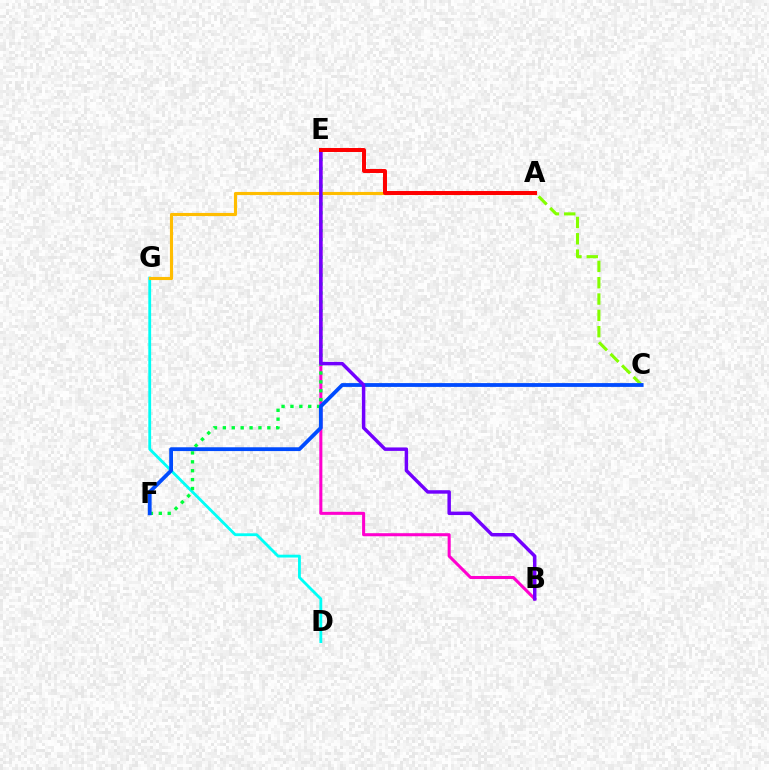{('A', 'C'): [{'color': '#84ff00', 'line_style': 'dashed', 'thickness': 2.22}], ('D', 'G'): [{'color': '#00fff6', 'line_style': 'solid', 'thickness': 2.04}], ('B', 'E'): [{'color': '#ff00cf', 'line_style': 'solid', 'thickness': 2.2}, {'color': '#7200ff', 'line_style': 'solid', 'thickness': 2.49}], ('A', 'G'): [{'color': '#ffbd00', 'line_style': 'solid', 'thickness': 2.25}], ('E', 'F'): [{'color': '#00ff39', 'line_style': 'dotted', 'thickness': 2.42}], ('C', 'F'): [{'color': '#004bff', 'line_style': 'solid', 'thickness': 2.73}], ('A', 'E'): [{'color': '#ff0000', 'line_style': 'solid', 'thickness': 2.86}]}